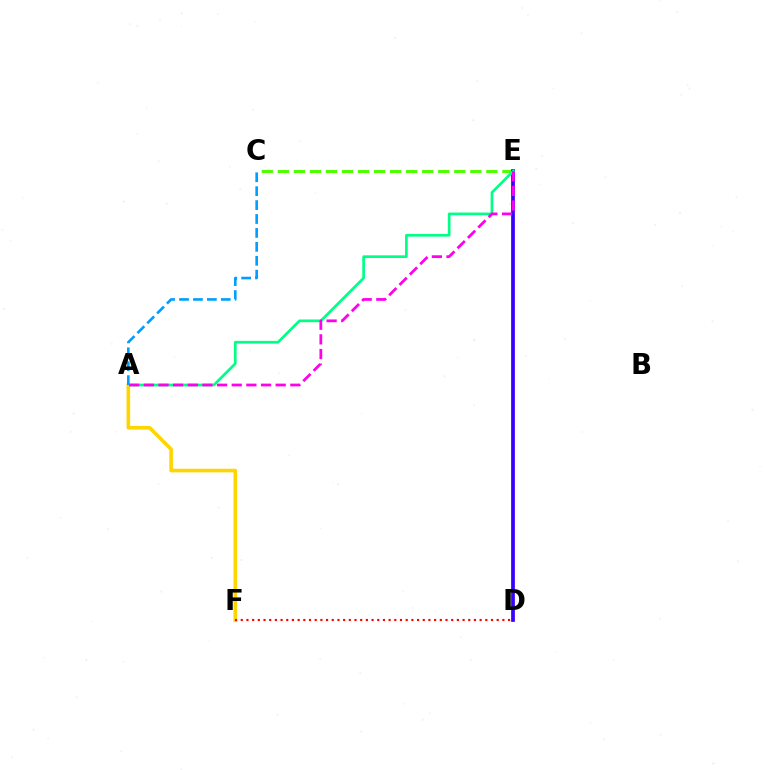{('C', 'E'): [{'color': '#4fff00', 'line_style': 'dashed', 'thickness': 2.18}], ('D', 'E'): [{'color': '#3700ff', 'line_style': 'solid', 'thickness': 2.68}], ('A', 'E'): [{'color': '#00ff86', 'line_style': 'solid', 'thickness': 1.94}, {'color': '#ff00ed', 'line_style': 'dashed', 'thickness': 1.99}], ('A', 'F'): [{'color': '#ffd500', 'line_style': 'solid', 'thickness': 2.61}], ('D', 'F'): [{'color': '#ff0000', 'line_style': 'dotted', 'thickness': 1.55}], ('A', 'C'): [{'color': '#009eff', 'line_style': 'dashed', 'thickness': 1.89}]}